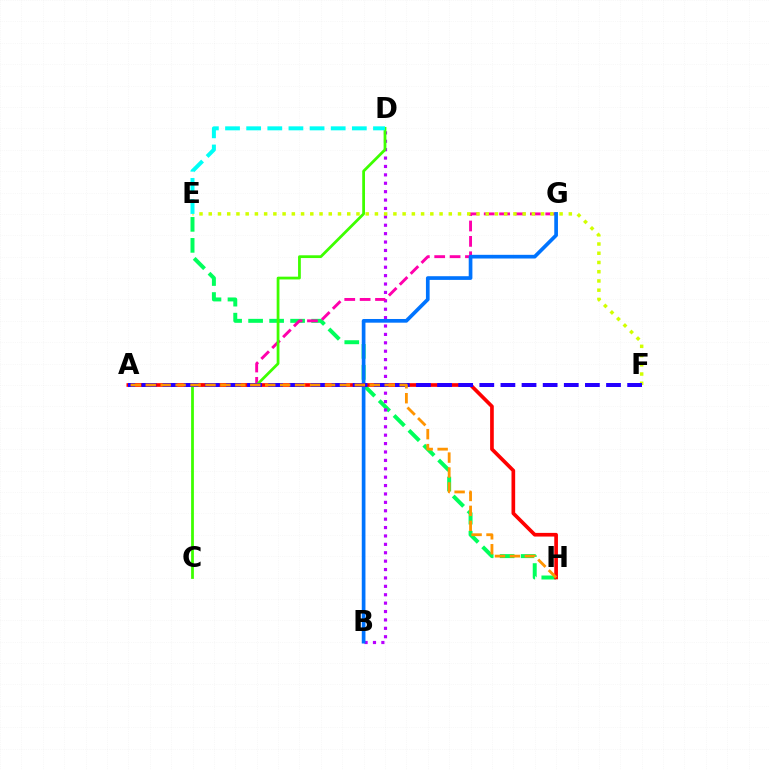{('E', 'H'): [{'color': '#00ff5c', 'line_style': 'dashed', 'thickness': 2.85}], ('B', 'D'): [{'color': '#b900ff', 'line_style': 'dotted', 'thickness': 2.28}], ('A', 'G'): [{'color': '#ff00ac', 'line_style': 'dashed', 'thickness': 2.09}], ('C', 'D'): [{'color': '#3dff00', 'line_style': 'solid', 'thickness': 2.0}], ('A', 'H'): [{'color': '#ff0000', 'line_style': 'solid', 'thickness': 2.64}, {'color': '#ff9400', 'line_style': 'dashed', 'thickness': 2.03}], ('E', 'F'): [{'color': '#d1ff00', 'line_style': 'dotted', 'thickness': 2.51}], ('B', 'G'): [{'color': '#0074ff', 'line_style': 'solid', 'thickness': 2.65}], ('D', 'E'): [{'color': '#00fff6', 'line_style': 'dashed', 'thickness': 2.87}], ('A', 'F'): [{'color': '#2500ff', 'line_style': 'dashed', 'thickness': 2.87}]}